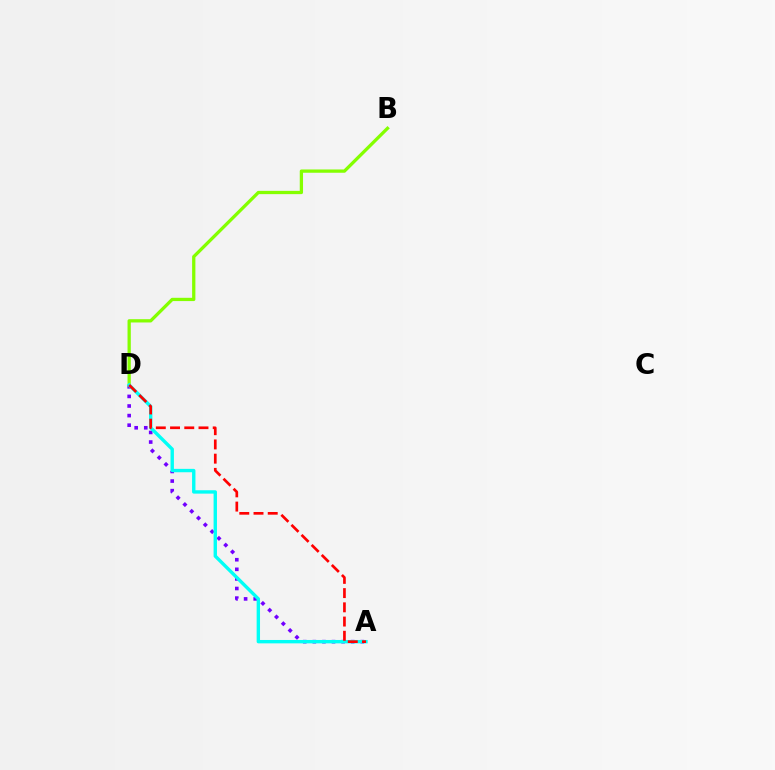{('A', 'D'): [{'color': '#7200ff', 'line_style': 'dotted', 'thickness': 2.61}, {'color': '#00fff6', 'line_style': 'solid', 'thickness': 2.43}, {'color': '#ff0000', 'line_style': 'dashed', 'thickness': 1.93}], ('B', 'D'): [{'color': '#84ff00', 'line_style': 'solid', 'thickness': 2.36}]}